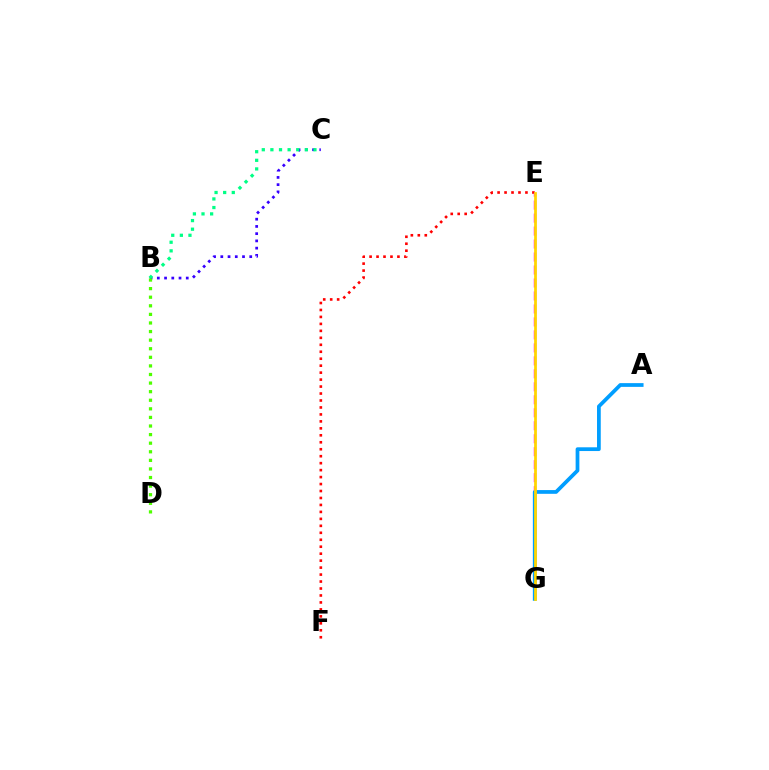{('E', 'F'): [{'color': '#ff0000', 'line_style': 'dotted', 'thickness': 1.89}], ('E', 'G'): [{'color': '#ff00ed', 'line_style': 'dashed', 'thickness': 1.76}, {'color': '#ffd500', 'line_style': 'solid', 'thickness': 1.99}], ('A', 'G'): [{'color': '#009eff', 'line_style': 'solid', 'thickness': 2.7}], ('B', 'C'): [{'color': '#3700ff', 'line_style': 'dotted', 'thickness': 1.97}, {'color': '#00ff86', 'line_style': 'dotted', 'thickness': 2.34}], ('B', 'D'): [{'color': '#4fff00', 'line_style': 'dotted', 'thickness': 2.33}]}